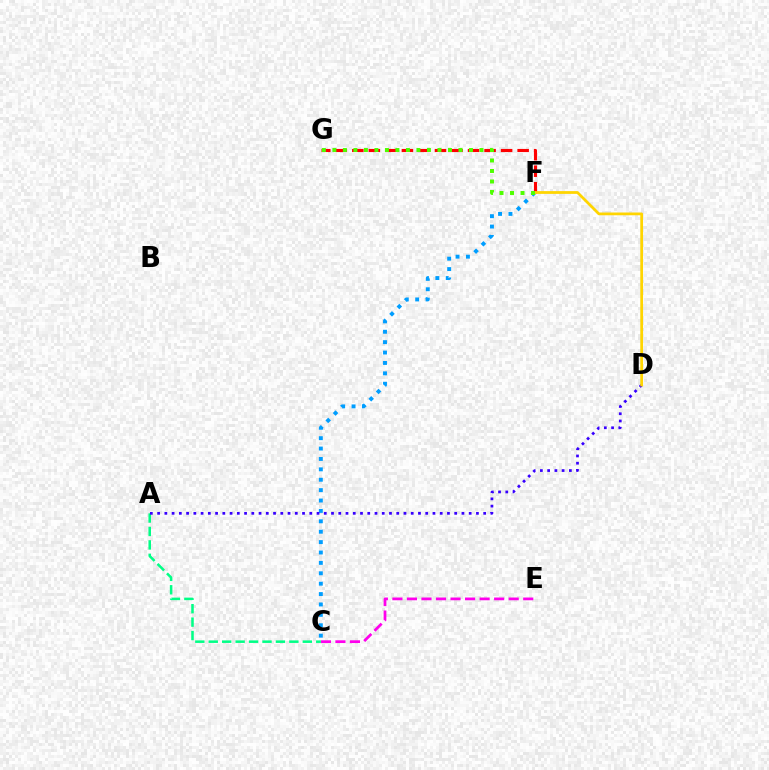{('F', 'G'): [{'color': '#ff0000', 'line_style': 'dashed', 'thickness': 2.25}, {'color': '#4fff00', 'line_style': 'dotted', 'thickness': 2.85}], ('C', 'E'): [{'color': '#ff00ed', 'line_style': 'dashed', 'thickness': 1.97}], ('C', 'F'): [{'color': '#009eff', 'line_style': 'dotted', 'thickness': 2.82}], ('A', 'C'): [{'color': '#00ff86', 'line_style': 'dashed', 'thickness': 1.83}], ('A', 'D'): [{'color': '#3700ff', 'line_style': 'dotted', 'thickness': 1.97}], ('D', 'F'): [{'color': '#ffd500', 'line_style': 'solid', 'thickness': 1.99}]}